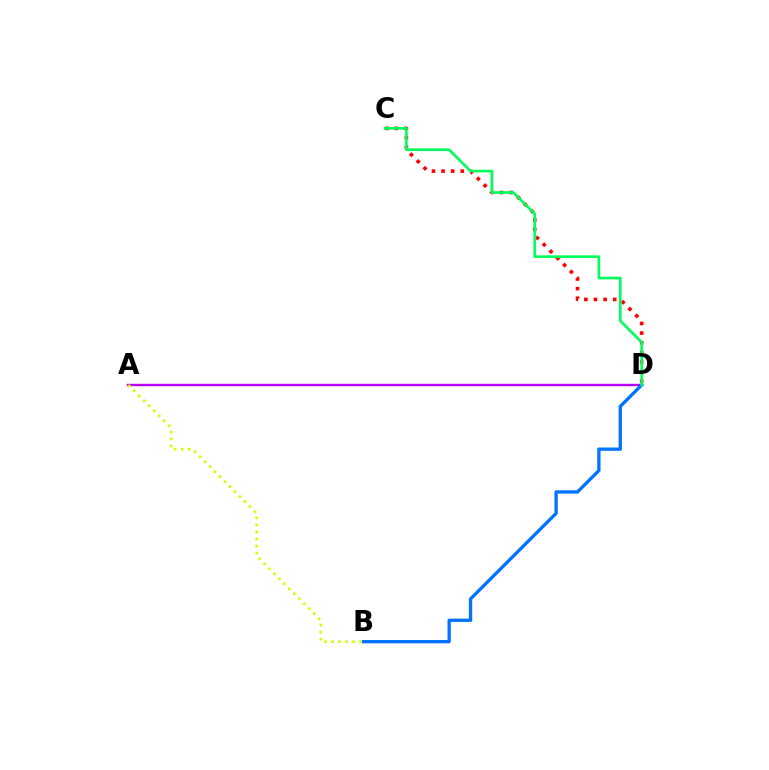{('C', 'D'): [{'color': '#ff0000', 'line_style': 'dotted', 'thickness': 2.61}, {'color': '#00ff5c', 'line_style': 'solid', 'thickness': 1.92}], ('A', 'D'): [{'color': '#b900ff', 'line_style': 'solid', 'thickness': 1.74}], ('B', 'D'): [{'color': '#0074ff', 'line_style': 'solid', 'thickness': 2.38}], ('A', 'B'): [{'color': '#d1ff00', 'line_style': 'dotted', 'thickness': 1.91}]}